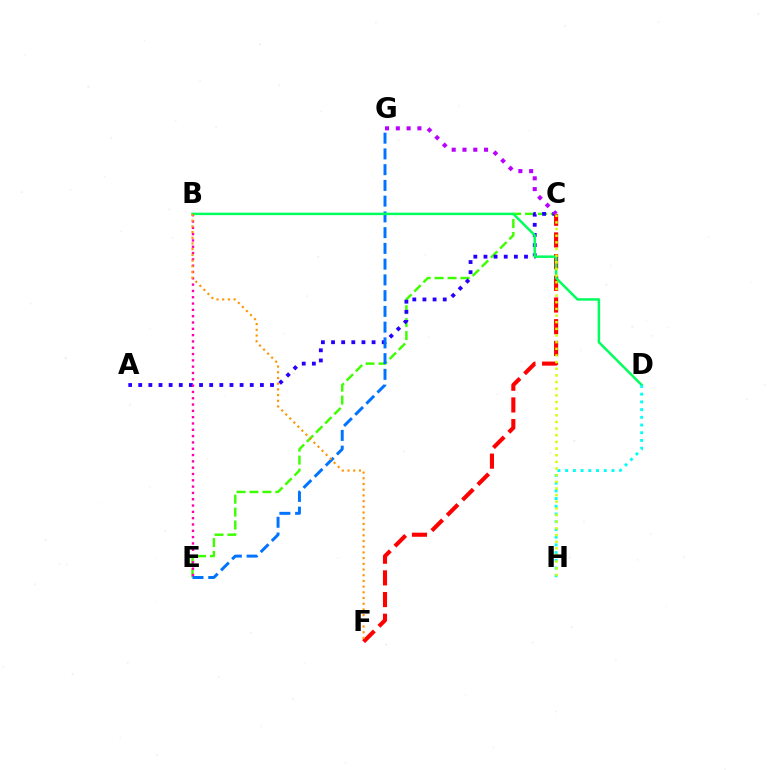{('C', 'E'): [{'color': '#3dff00', 'line_style': 'dashed', 'thickness': 1.76}], ('A', 'C'): [{'color': '#2500ff', 'line_style': 'dotted', 'thickness': 2.75}], ('E', 'G'): [{'color': '#0074ff', 'line_style': 'dashed', 'thickness': 2.14}], ('C', 'F'): [{'color': '#ff0000', 'line_style': 'dashed', 'thickness': 2.95}], ('B', 'E'): [{'color': '#ff00ac', 'line_style': 'dotted', 'thickness': 1.71}], ('B', 'D'): [{'color': '#00ff5c', 'line_style': 'solid', 'thickness': 1.78}], ('C', 'G'): [{'color': '#b900ff', 'line_style': 'dotted', 'thickness': 2.93}], ('D', 'H'): [{'color': '#00fff6', 'line_style': 'dotted', 'thickness': 2.1}], ('C', 'H'): [{'color': '#d1ff00', 'line_style': 'dotted', 'thickness': 1.81}], ('B', 'F'): [{'color': '#ff9400', 'line_style': 'dotted', 'thickness': 1.55}]}